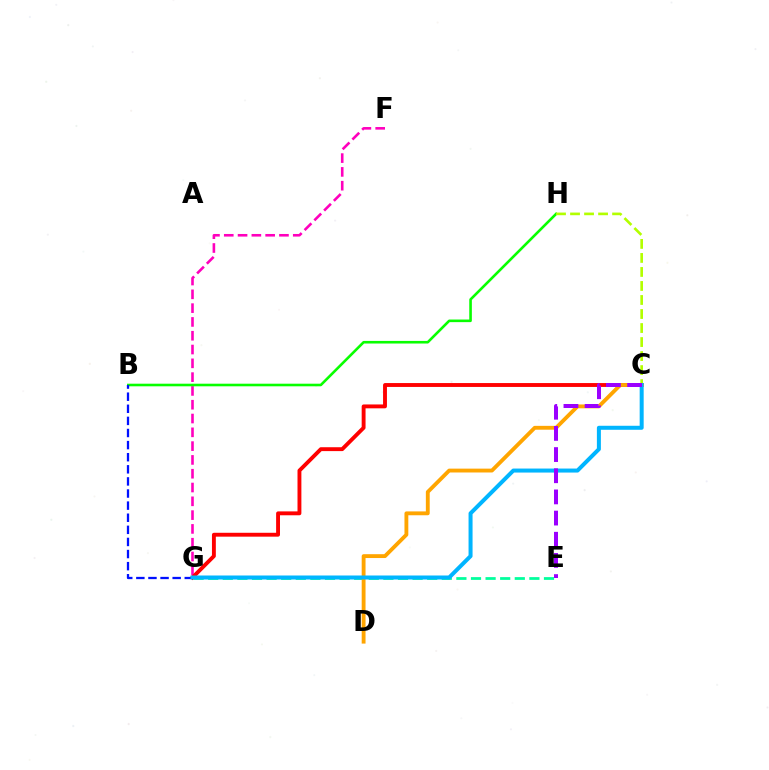{('F', 'G'): [{'color': '#ff00bd', 'line_style': 'dashed', 'thickness': 1.87}], ('E', 'G'): [{'color': '#00ff9d', 'line_style': 'dashed', 'thickness': 1.98}], ('B', 'H'): [{'color': '#08ff00', 'line_style': 'solid', 'thickness': 1.87}], ('C', 'G'): [{'color': '#ff0000', 'line_style': 'solid', 'thickness': 2.79}, {'color': '#00b5ff', 'line_style': 'solid', 'thickness': 2.88}], ('C', 'D'): [{'color': '#ffa500', 'line_style': 'solid', 'thickness': 2.77}], ('B', 'G'): [{'color': '#0010ff', 'line_style': 'dashed', 'thickness': 1.64}], ('C', 'H'): [{'color': '#b3ff00', 'line_style': 'dashed', 'thickness': 1.9}], ('C', 'E'): [{'color': '#9b00ff', 'line_style': 'dashed', 'thickness': 2.88}]}